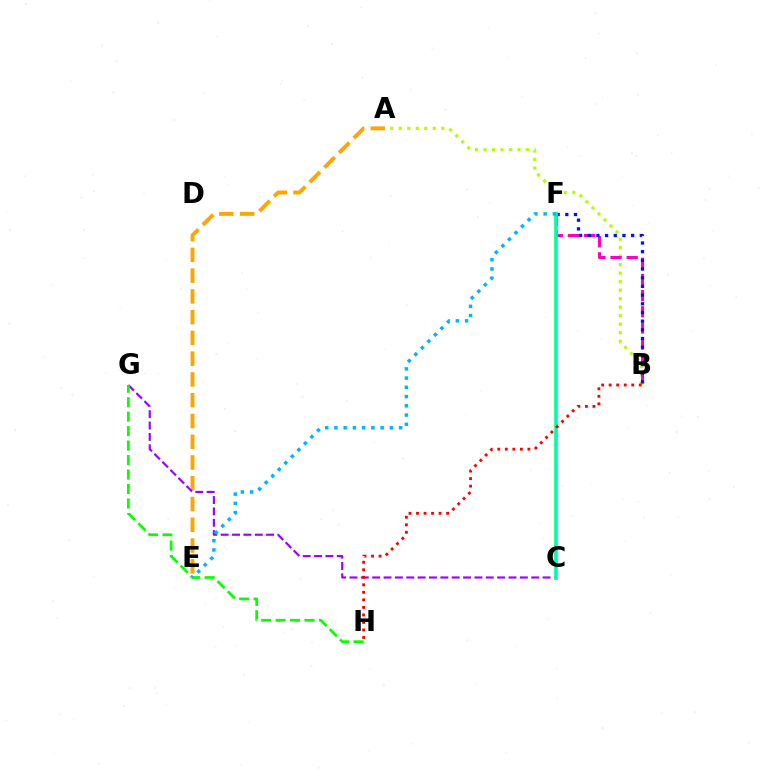{('A', 'E'): [{'color': '#ffa500', 'line_style': 'dashed', 'thickness': 2.82}], ('A', 'B'): [{'color': '#b3ff00', 'line_style': 'dotted', 'thickness': 2.31}], ('C', 'G'): [{'color': '#9b00ff', 'line_style': 'dashed', 'thickness': 1.54}], ('B', 'F'): [{'color': '#ff00bd', 'line_style': 'dashed', 'thickness': 2.19}, {'color': '#0010ff', 'line_style': 'dotted', 'thickness': 2.36}], ('C', 'F'): [{'color': '#00ff9d', 'line_style': 'solid', 'thickness': 2.62}], ('B', 'H'): [{'color': '#ff0000', 'line_style': 'dotted', 'thickness': 2.04}], ('G', 'H'): [{'color': '#08ff00', 'line_style': 'dashed', 'thickness': 1.97}], ('E', 'F'): [{'color': '#00b5ff', 'line_style': 'dotted', 'thickness': 2.51}]}